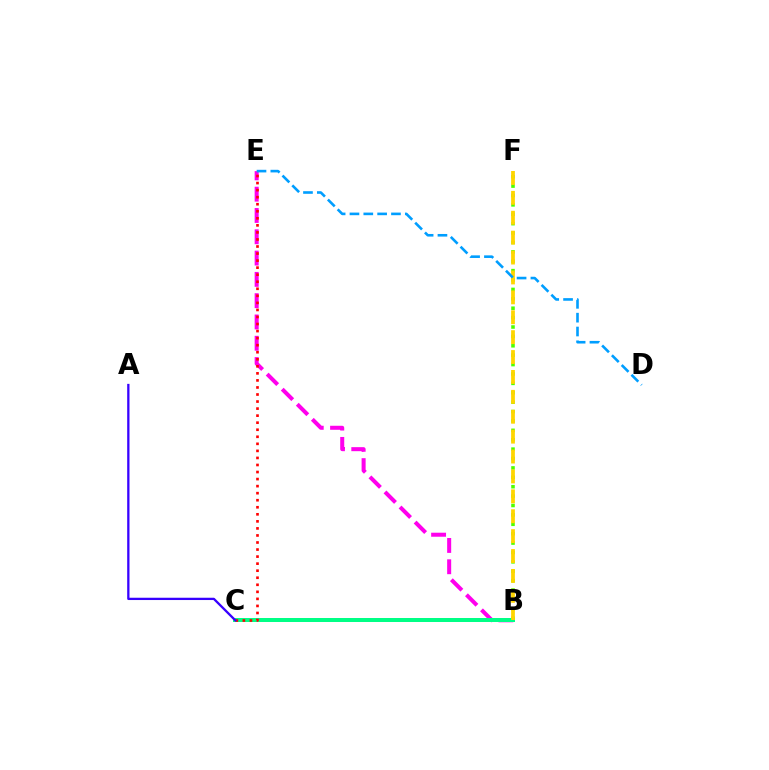{('B', 'E'): [{'color': '#ff00ed', 'line_style': 'dashed', 'thickness': 2.89}], ('B', 'F'): [{'color': '#4fff00', 'line_style': 'dotted', 'thickness': 2.55}, {'color': '#ffd500', 'line_style': 'dashed', 'thickness': 2.7}], ('B', 'C'): [{'color': '#00ff86', 'line_style': 'solid', 'thickness': 2.87}], ('C', 'E'): [{'color': '#ff0000', 'line_style': 'dotted', 'thickness': 1.91}], ('A', 'C'): [{'color': '#3700ff', 'line_style': 'solid', 'thickness': 1.65}], ('D', 'E'): [{'color': '#009eff', 'line_style': 'dashed', 'thickness': 1.88}]}